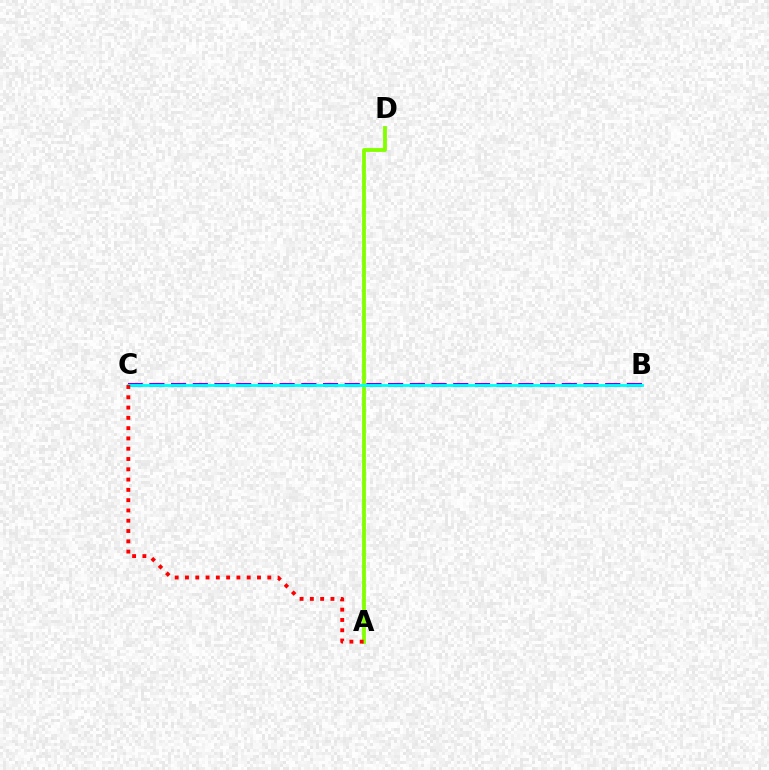{('A', 'D'): [{'color': '#84ff00', 'line_style': 'solid', 'thickness': 2.74}], ('B', 'C'): [{'color': '#7200ff', 'line_style': 'dashed', 'thickness': 2.95}, {'color': '#00fff6', 'line_style': 'solid', 'thickness': 2.05}], ('A', 'C'): [{'color': '#ff0000', 'line_style': 'dotted', 'thickness': 2.8}]}